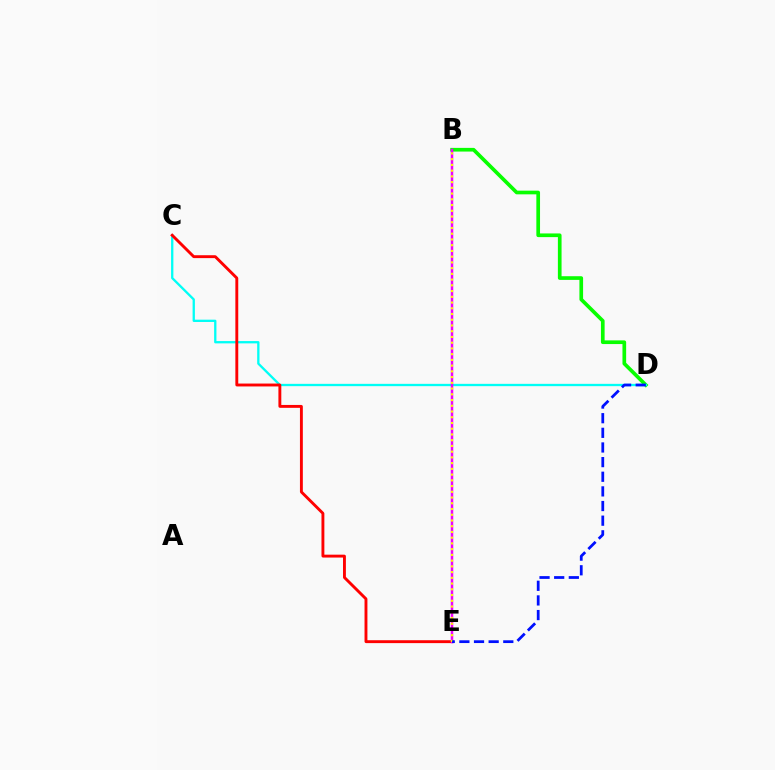{('B', 'D'): [{'color': '#08ff00', 'line_style': 'solid', 'thickness': 2.65}], ('C', 'D'): [{'color': '#00fff6', 'line_style': 'solid', 'thickness': 1.66}], ('C', 'E'): [{'color': '#ff0000', 'line_style': 'solid', 'thickness': 2.08}], ('B', 'E'): [{'color': '#ee00ff', 'line_style': 'solid', 'thickness': 1.8}, {'color': '#fcf500', 'line_style': 'dotted', 'thickness': 1.56}], ('D', 'E'): [{'color': '#0010ff', 'line_style': 'dashed', 'thickness': 1.99}]}